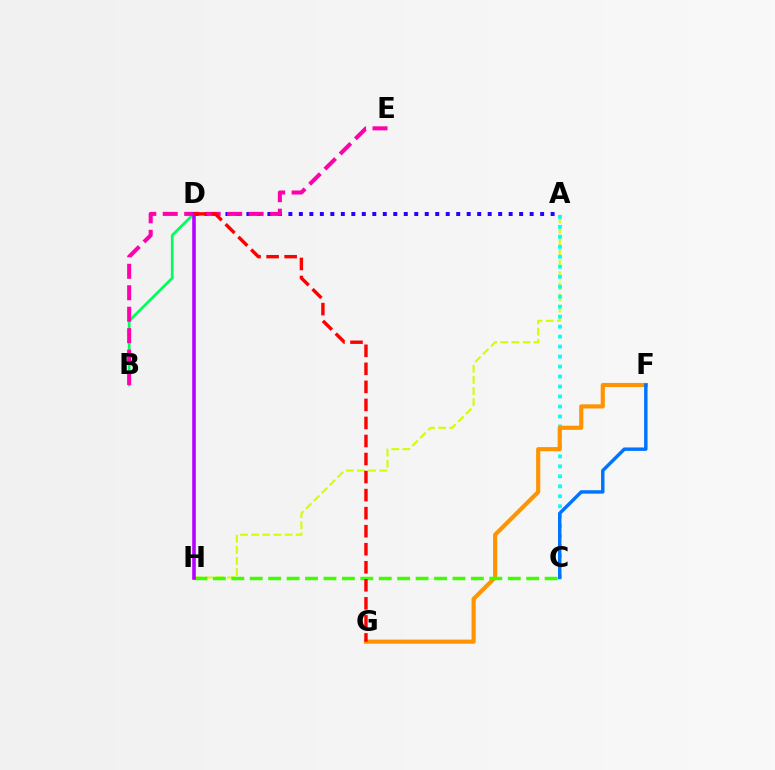{('A', 'H'): [{'color': '#d1ff00', 'line_style': 'dashed', 'thickness': 1.51}], ('A', 'C'): [{'color': '#00fff6', 'line_style': 'dotted', 'thickness': 2.71}], ('A', 'D'): [{'color': '#2500ff', 'line_style': 'dotted', 'thickness': 2.85}], ('B', 'D'): [{'color': '#00ff5c', 'line_style': 'solid', 'thickness': 1.95}], ('B', 'E'): [{'color': '#ff00ac', 'line_style': 'dashed', 'thickness': 2.92}], ('F', 'G'): [{'color': '#ff9400', 'line_style': 'solid', 'thickness': 2.98}], ('C', 'H'): [{'color': '#3dff00', 'line_style': 'dashed', 'thickness': 2.5}], ('D', 'H'): [{'color': '#b900ff', 'line_style': 'solid', 'thickness': 2.6}], ('D', 'G'): [{'color': '#ff0000', 'line_style': 'dashed', 'thickness': 2.45}], ('C', 'F'): [{'color': '#0074ff', 'line_style': 'solid', 'thickness': 2.48}]}